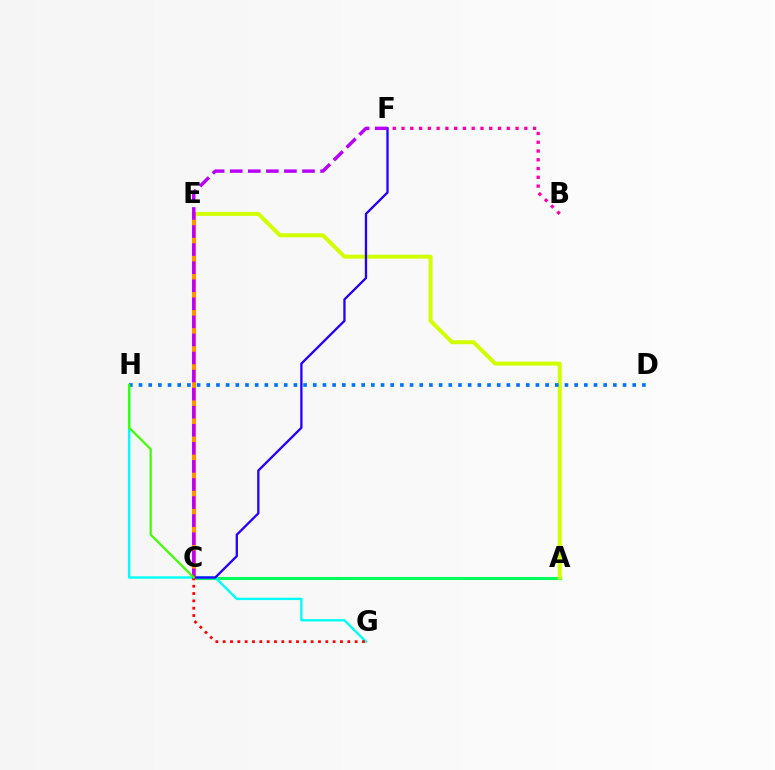{('A', 'C'): [{'color': '#00ff5c', 'line_style': 'solid', 'thickness': 2.22}], ('A', 'E'): [{'color': '#d1ff00', 'line_style': 'solid', 'thickness': 2.87}], ('B', 'F'): [{'color': '#ff00ac', 'line_style': 'dotted', 'thickness': 2.38}], ('G', 'H'): [{'color': '#00fff6', 'line_style': 'solid', 'thickness': 1.71}], ('D', 'H'): [{'color': '#0074ff', 'line_style': 'dotted', 'thickness': 2.63}], ('C', 'E'): [{'color': '#ff9400', 'line_style': 'solid', 'thickness': 2.92}], ('C', 'G'): [{'color': '#ff0000', 'line_style': 'dotted', 'thickness': 1.99}], ('C', 'F'): [{'color': '#2500ff', 'line_style': 'solid', 'thickness': 1.66}, {'color': '#b900ff', 'line_style': 'dashed', 'thickness': 2.45}], ('C', 'H'): [{'color': '#3dff00', 'line_style': 'solid', 'thickness': 1.57}]}